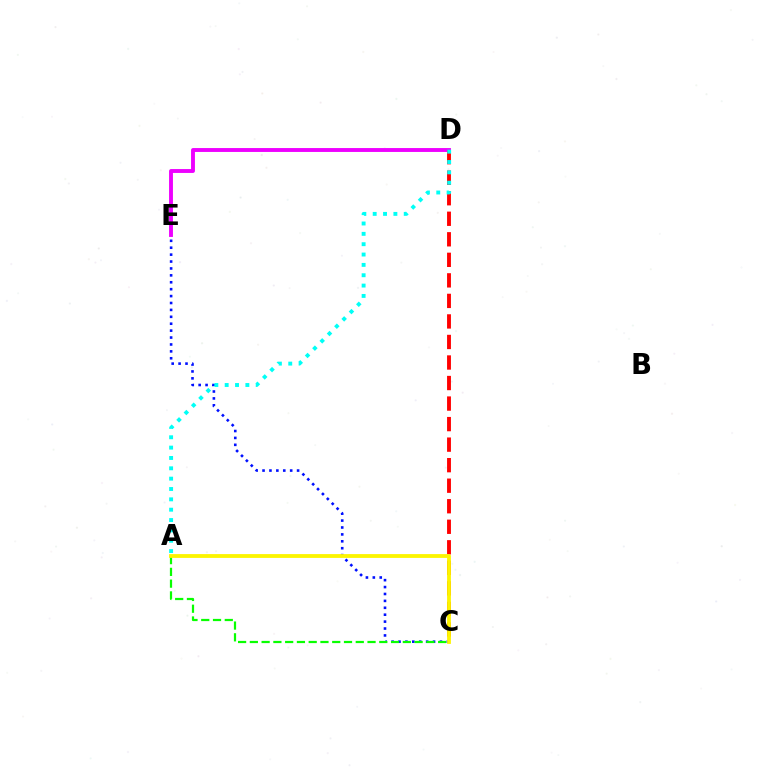{('C', 'E'): [{'color': '#0010ff', 'line_style': 'dotted', 'thickness': 1.88}], ('D', 'E'): [{'color': '#ee00ff', 'line_style': 'solid', 'thickness': 2.8}], ('A', 'C'): [{'color': '#08ff00', 'line_style': 'dashed', 'thickness': 1.6}, {'color': '#fcf500', 'line_style': 'solid', 'thickness': 2.74}], ('C', 'D'): [{'color': '#ff0000', 'line_style': 'dashed', 'thickness': 2.79}], ('A', 'D'): [{'color': '#00fff6', 'line_style': 'dotted', 'thickness': 2.81}]}